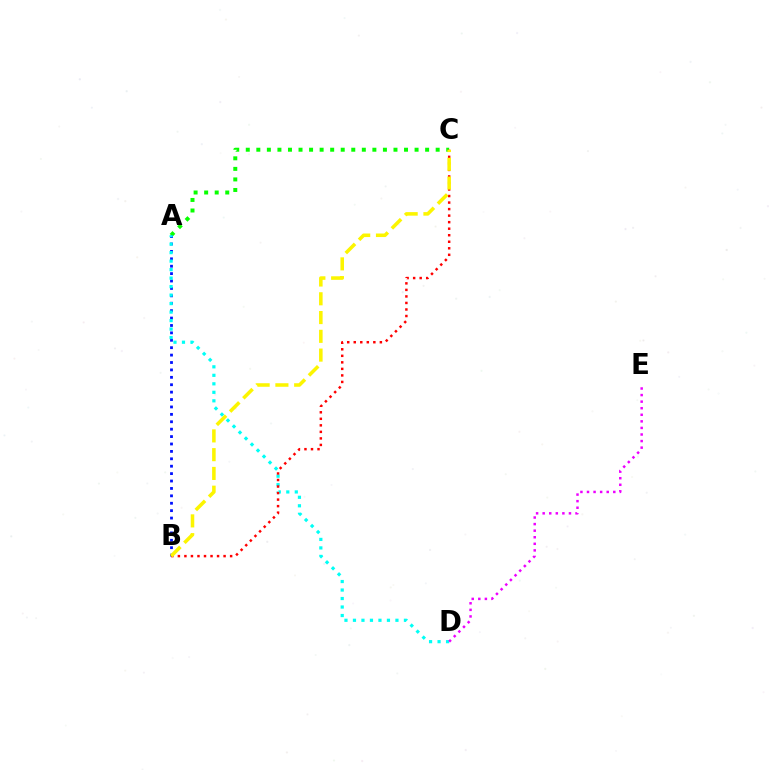{('A', 'C'): [{'color': '#08ff00', 'line_style': 'dotted', 'thickness': 2.87}], ('A', 'B'): [{'color': '#0010ff', 'line_style': 'dotted', 'thickness': 2.01}], ('A', 'D'): [{'color': '#00fff6', 'line_style': 'dotted', 'thickness': 2.31}], ('D', 'E'): [{'color': '#ee00ff', 'line_style': 'dotted', 'thickness': 1.79}], ('B', 'C'): [{'color': '#ff0000', 'line_style': 'dotted', 'thickness': 1.77}, {'color': '#fcf500', 'line_style': 'dashed', 'thickness': 2.55}]}